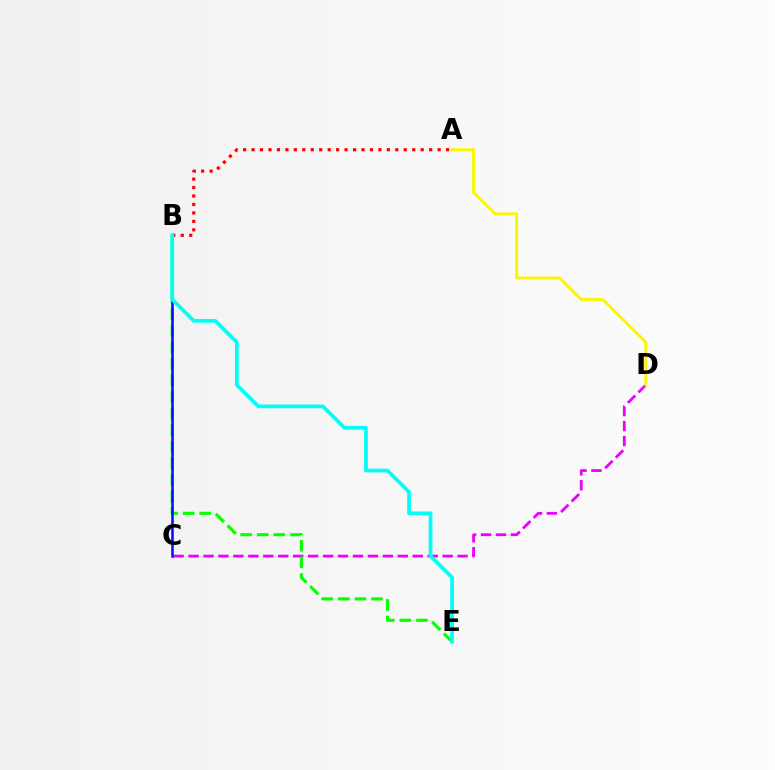{('C', 'D'): [{'color': '#ee00ff', 'line_style': 'dashed', 'thickness': 2.03}], ('B', 'E'): [{'color': '#08ff00', 'line_style': 'dashed', 'thickness': 2.25}, {'color': '#00fff6', 'line_style': 'solid', 'thickness': 2.7}], ('A', 'B'): [{'color': '#ff0000', 'line_style': 'dotted', 'thickness': 2.3}], ('B', 'C'): [{'color': '#0010ff', 'line_style': 'solid', 'thickness': 1.83}], ('A', 'D'): [{'color': '#fcf500', 'line_style': 'solid', 'thickness': 2.07}]}